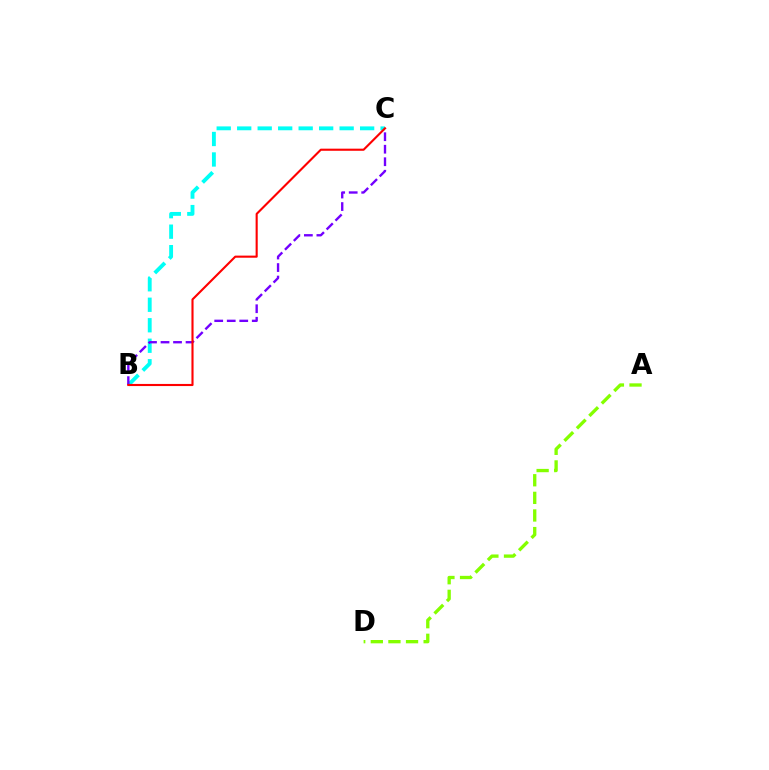{('B', 'C'): [{'color': '#00fff6', 'line_style': 'dashed', 'thickness': 2.78}, {'color': '#7200ff', 'line_style': 'dashed', 'thickness': 1.7}, {'color': '#ff0000', 'line_style': 'solid', 'thickness': 1.52}], ('A', 'D'): [{'color': '#84ff00', 'line_style': 'dashed', 'thickness': 2.39}]}